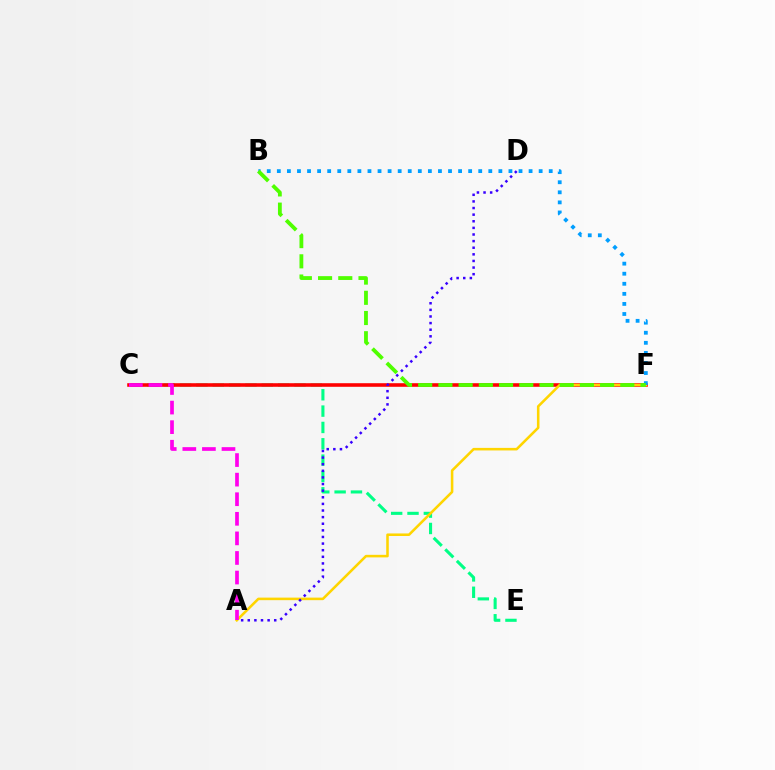{('C', 'E'): [{'color': '#00ff86', 'line_style': 'dashed', 'thickness': 2.22}], ('C', 'F'): [{'color': '#ff0000', 'line_style': 'solid', 'thickness': 2.58}], ('A', 'F'): [{'color': '#ffd500', 'line_style': 'solid', 'thickness': 1.84}], ('B', 'F'): [{'color': '#009eff', 'line_style': 'dotted', 'thickness': 2.74}, {'color': '#4fff00', 'line_style': 'dashed', 'thickness': 2.75}], ('A', 'D'): [{'color': '#3700ff', 'line_style': 'dotted', 'thickness': 1.8}], ('A', 'C'): [{'color': '#ff00ed', 'line_style': 'dashed', 'thickness': 2.66}]}